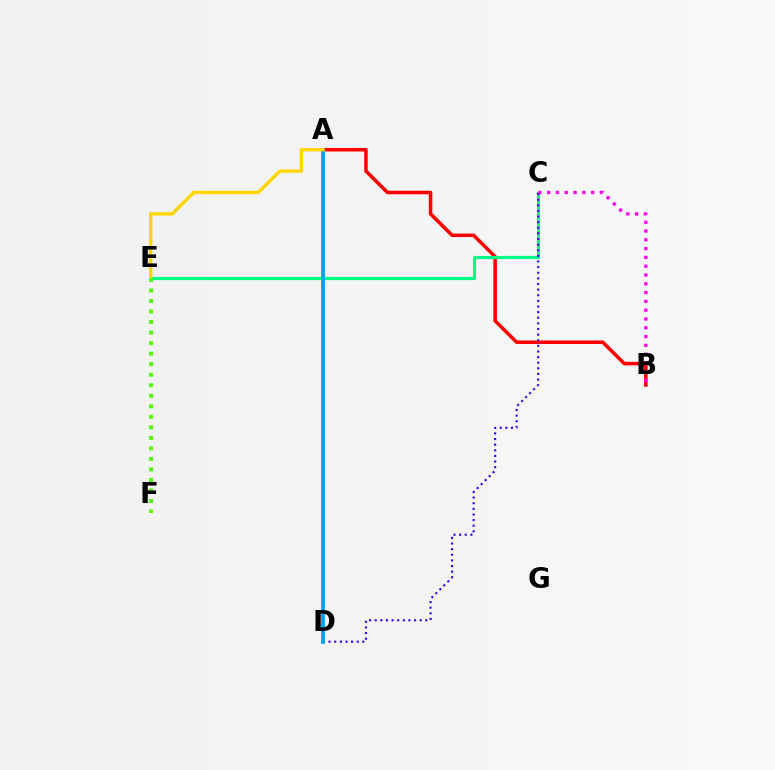{('A', 'B'): [{'color': '#ff0000', 'line_style': 'solid', 'thickness': 2.54}], ('C', 'E'): [{'color': '#00ff86', 'line_style': 'solid', 'thickness': 2.3}], ('B', 'C'): [{'color': '#ff00ed', 'line_style': 'dotted', 'thickness': 2.39}], ('C', 'D'): [{'color': '#3700ff', 'line_style': 'dotted', 'thickness': 1.53}], ('A', 'D'): [{'color': '#009eff', 'line_style': 'solid', 'thickness': 2.71}], ('A', 'E'): [{'color': '#ffd500', 'line_style': 'solid', 'thickness': 2.44}], ('E', 'F'): [{'color': '#4fff00', 'line_style': 'dotted', 'thickness': 2.86}]}